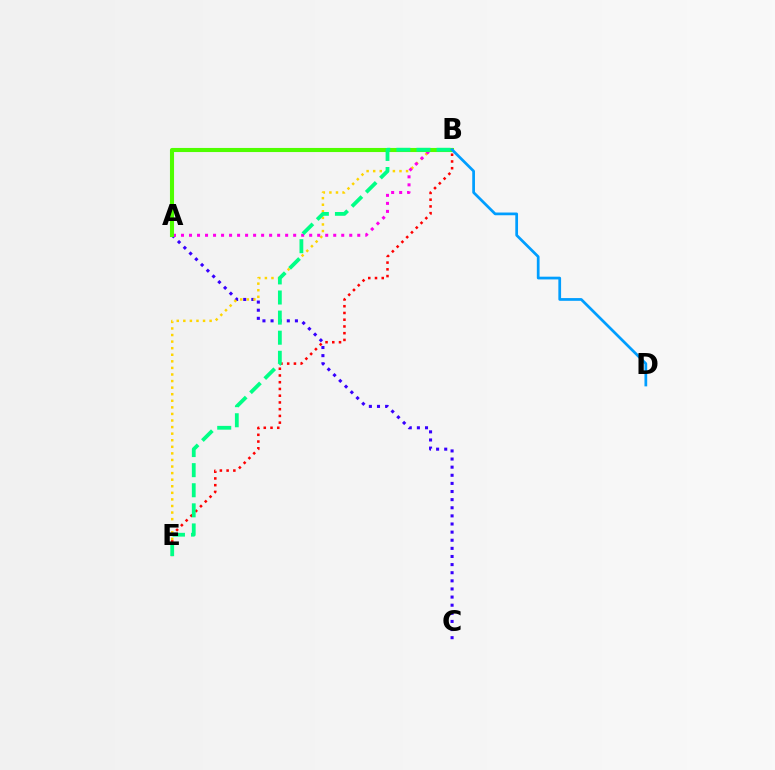{('A', 'C'): [{'color': '#3700ff', 'line_style': 'dotted', 'thickness': 2.21}], ('B', 'E'): [{'color': '#ff0000', 'line_style': 'dotted', 'thickness': 1.83}, {'color': '#ffd500', 'line_style': 'dotted', 'thickness': 1.79}, {'color': '#00ff86', 'line_style': 'dashed', 'thickness': 2.73}], ('A', 'B'): [{'color': '#ff00ed', 'line_style': 'dotted', 'thickness': 2.18}, {'color': '#4fff00', 'line_style': 'solid', 'thickness': 2.94}], ('B', 'D'): [{'color': '#009eff', 'line_style': 'solid', 'thickness': 1.97}]}